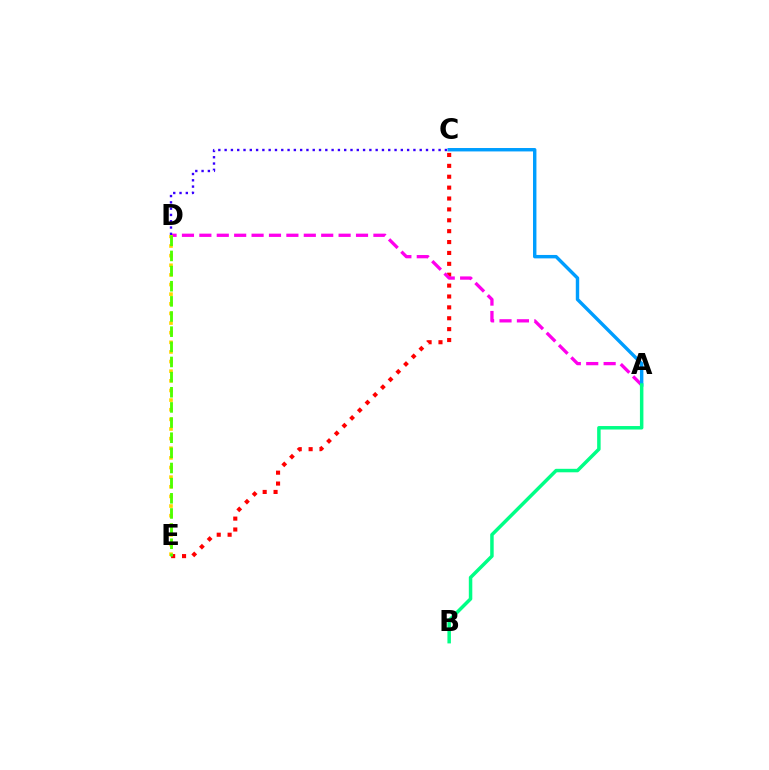{('C', 'E'): [{'color': '#ff0000', 'line_style': 'dotted', 'thickness': 2.96}], ('A', 'D'): [{'color': '#ff00ed', 'line_style': 'dashed', 'thickness': 2.36}], ('A', 'C'): [{'color': '#009eff', 'line_style': 'solid', 'thickness': 2.46}], ('C', 'D'): [{'color': '#3700ff', 'line_style': 'dotted', 'thickness': 1.71}], ('D', 'E'): [{'color': '#ffd500', 'line_style': 'dotted', 'thickness': 2.62}, {'color': '#4fff00', 'line_style': 'dashed', 'thickness': 2.06}], ('A', 'B'): [{'color': '#00ff86', 'line_style': 'solid', 'thickness': 2.51}]}